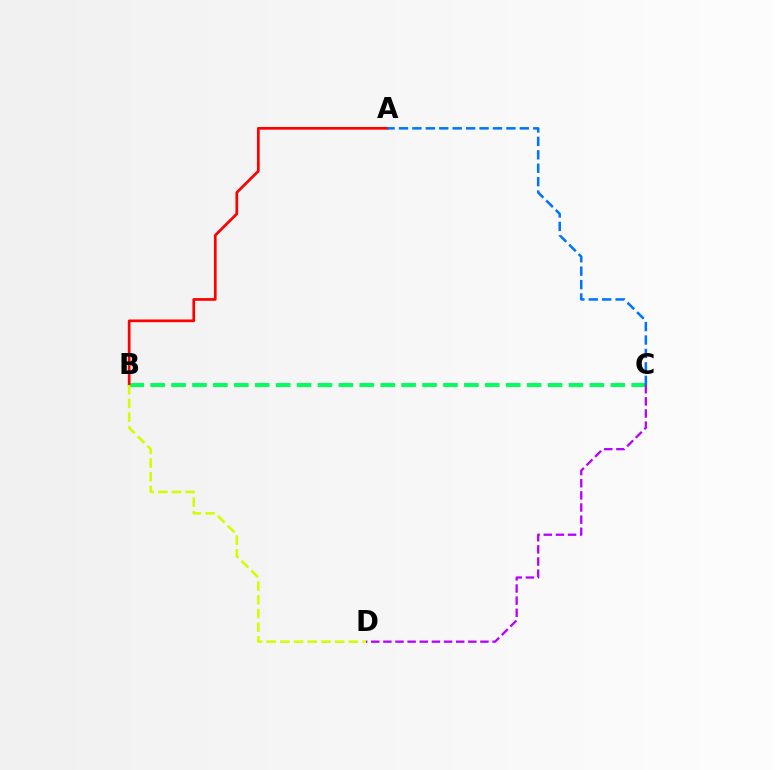{('B', 'C'): [{'color': '#00ff5c', 'line_style': 'dashed', 'thickness': 2.84}], ('C', 'D'): [{'color': '#b900ff', 'line_style': 'dashed', 'thickness': 1.65}], ('A', 'B'): [{'color': '#ff0000', 'line_style': 'solid', 'thickness': 1.95}], ('B', 'D'): [{'color': '#d1ff00', 'line_style': 'dashed', 'thickness': 1.86}], ('A', 'C'): [{'color': '#0074ff', 'line_style': 'dashed', 'thickness': 1.82}]}